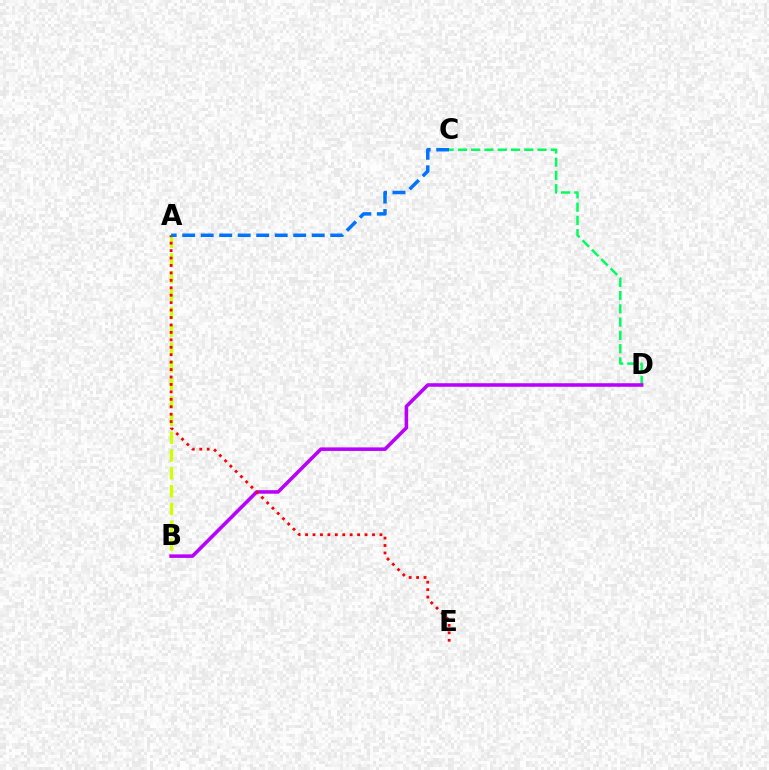{('C', 'D'): [{'color': '#00ff5c', 'line_style': 'dashed', 'thickness': 1.8}], ('A', 'B'): [{'color': '#d1ff00', 'line_style': 'dashed', 'thickness': 2.42}], ('B', 'D'): [{'color': '#b900ff', 'line_style': 'solid', 'thickness': 2.55}], ('A', 'E'): [{'color': '#ff0000', 'line_style': 'dotted', 'thickness': 2.02}], ('A', 'C'): [{'color': '#0074ff', 'line_style': 'dashed', 'thickness': 2.51}]}